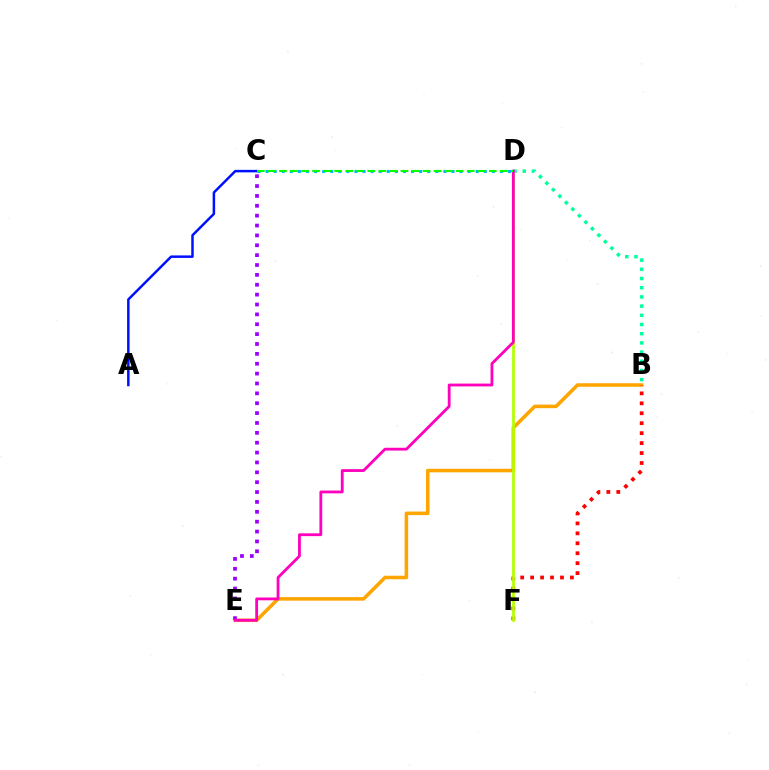{('B', 'E'): [{'color': '#ffa500', 'line_style': 'solid', 'thickness': 2.54}], ('C', 'E'): [{'color': '#9b00ff', 'line_style': 'dotted', 'thickness': 2.68}], ('B', 'F'): [{'color': '#ff0000', 'line_style': 'dotted', 'thickness': 2.7}], ('D', 'F'): [{'color': '#b3ff00', 'line_style': 'solid', 'thickness': 1.98}], ('C', 'D'): [{'color': '#00b5ff', 'line_style': 'dotted', 'thickness': 2.2}, {'color': '#08ff00', 'line_style': 'dashed', 'thickness': 1.5}], ('B', 'D'): [{'color': '#00ff9d', 'line_style': 'dotted', 'thickness': 2.5}], ('A', 'C'): [{'color': '#0010ff', 'line_style': 'solid', 'thickness': 1.8}], ('D', 'E'): [{'color': '#ff00bd', 'line_style': 'solid', 'thickness': 2.03}]}